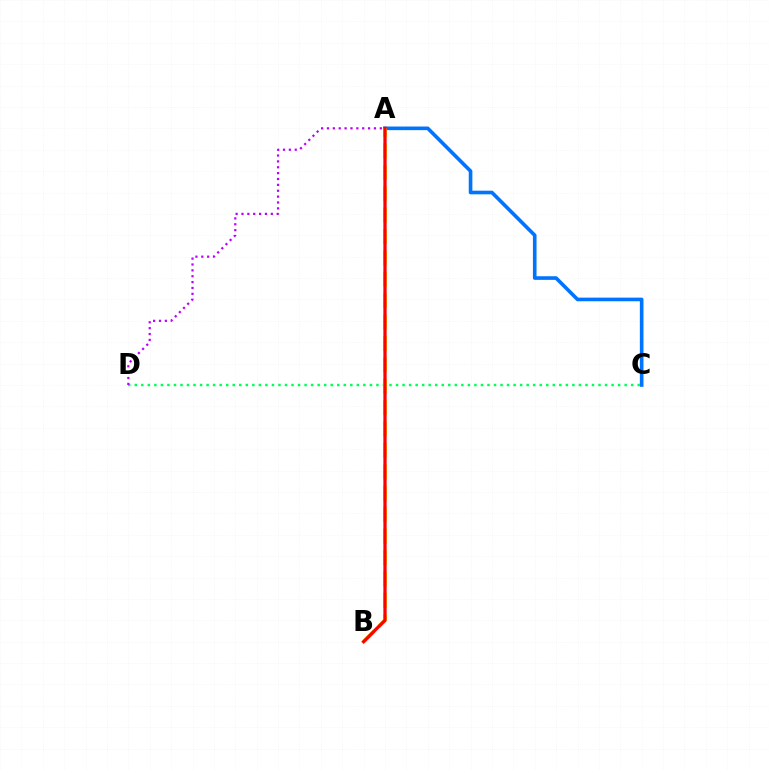{('A', 'C'): [{'color': '#0074ff', 'line_style': 'solid', 'thickness': 2.61}], ('C', 'D'): [{'color': '#00ff5c', 'line_style': 'dotted', 'thickness': 1.77}], ('A', 'B'): [{'color': '#d1ff00', 'line_style': 'dashed', 'thickness': 2.91}, {'color': '#ff0000', 'line_style': 'solid', 'thickness': 2.34}], ('A', 'D'): [{'color': '#b900ff', 'line_style': 'dotted', 'thickness': 1.6}]}